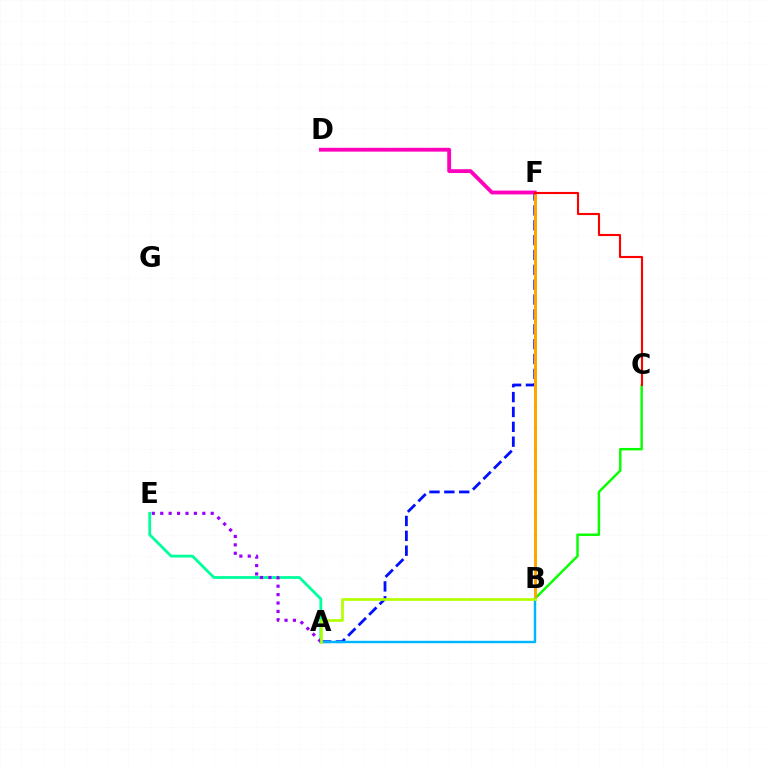{('A', 'E'): [{'color': '#00ff9d', 'line_style': 'solid', 'thickness': 2.02}, {'color': '#9b00ff', 'line_style': 'dotted', 'thickness': 2.29}], ('A', 'F'): [{'color': '#0010ff', 'line_style': 'dashed', 'thickness': 2.02}], ('B', 'C'): [{'color': '#08ff00', 'line_style': 'solid', 'thickness': 1.75}], ('B', 'F'): [{'color': '#ffa500', 'line_style': 'solid', 'thickness': 2.15}], ('A', 'B'): [{'color': '#00b5ff', 'line_style': 'solid', 'thickness': 1.74}, {'color': '#b3ff00', 'line_style': 'solid', 'thickness': 1.93}], ('D', 'F'): [{'color': '#ff00bd', 'line_style': 'solid', 'thickness': 2.75}], ('C', 'F'): [{'color': '#ff0000', 'line_style': 'solid', 'thickness': 1.53}]}